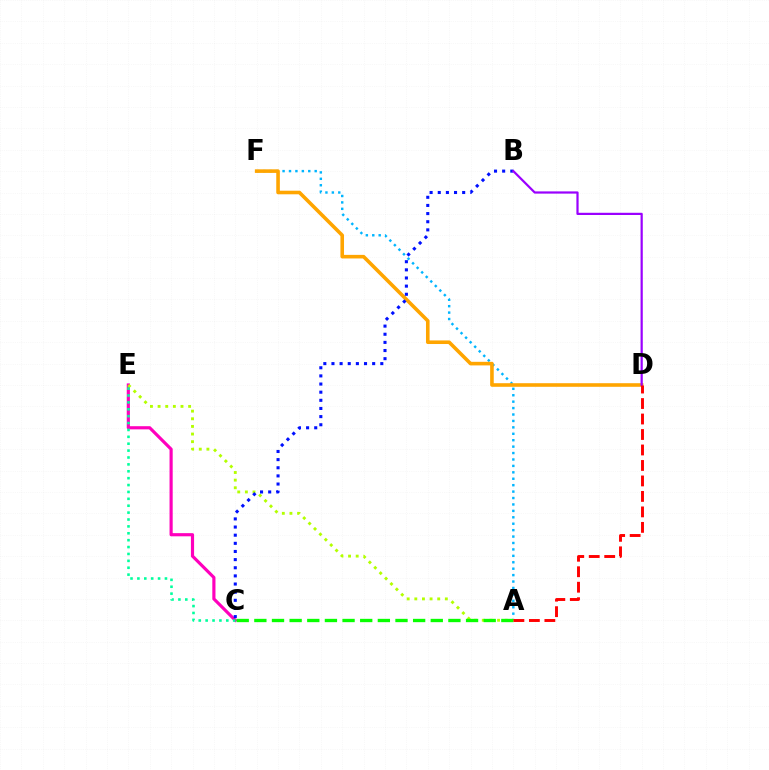{('C', 'E'): [{'color': '#ff00bd', 'line_style': 'solid', 'thickness': 2.28}, {'color': '#00ff9d', 'line_style': 'dotted', 'thickness': 1.87}], ('A', 'F'): [{'color': '#00b5ff', 'line_style': 'dotted', 'thickness': 1.75}], ('A', 'E'): [{'color': '#b3ff00', 'line_style': 'dotted', 'thickness': 2.07}], ('D', 'F'): [{'color': '#ffa500', 'line_style': 'solid', 'thickness': 2.59}], ('B', 'C'): [{'color': '#0010ff', 'line_style': 'dotted', 'thickness': 2.21}], ('B', 'D'): [{'color': '#9b00ff', 'line_style': 'solid', 'thickness': 1.59}], ('A', 'C'): [{'color': '#08ff00', 'line_style': 'dashed', 'thickness': 2.4}], ('A', 'D'): [{'color': '#ff0000', 'line_style': 'dashed', 'thickness': 2.1}]}